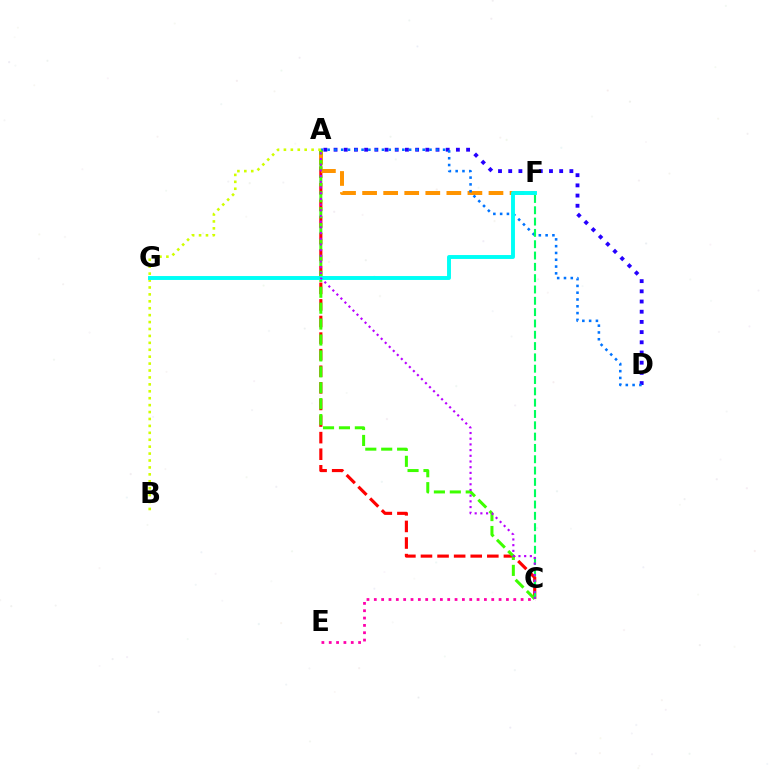{('A', 'D'): [{'color': '#2500ff', 'line_style': 'dotted', 'thickness': 2.77}, {'color': '#0074ff', 'line_style': 'dotted', 'thickness': 1.85}], ('A', 'C'): [{'color': '#ff0000', 'line_style': 'dashed', 'thickness': 2.25}, {'color': '#3dff00', 'line_style': 'dashed', 'thickness': 2.16}, {'color': '#b900ff', 'line_style': 'dotted', 'thickness': 1.55}], ('A', 'F'): [{'color': '#ff9400', 'line_style': 'dashed', 'thickness': 2.86}], ('A', 'B'): [{'color': '#d1ff00', 'line_style': 'dotted', 'thickness': 1.88}], ('C', 'F'): [{'color': '#00ff5c', 'line_style': 'dashed', 'thickness': 1.54}], ('F', 'G'): [{'color': '#00fff6', 'line_style': 'solid', 'thickness': 2.82}], ('C', 'E'): [{'color': '#ff00ac', 'line_style': 'dotted', 'thickness': 1.99}]}